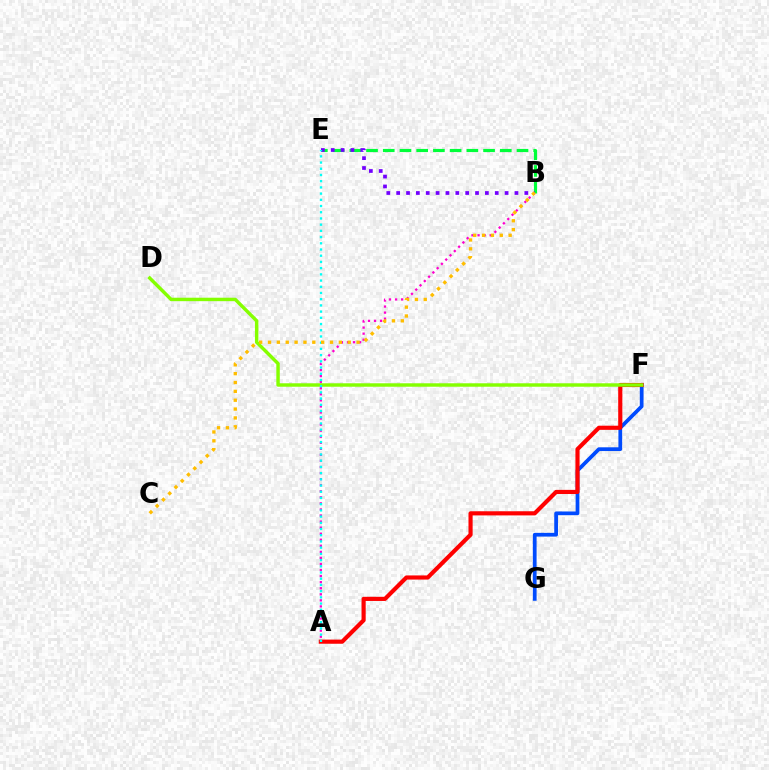{('F', 'G'): [{'color': '#004bff', 'line_style': 'solid', 'thickness': 2.69}], ('A', 'F'): [{'color': '#ff0000', 'line_style': 'solid', 'thickness': 2.99}], ('A', 'B'): [{'color': '#ff00cf', 'line_style': 'dotted', 'thickness': 1.65}], ('B', 'E'): [{'color': '#00ff39', 'line_style': 'dashed', 'thickness': 2.27}, {'color': '#7200ff', 'line_style': 'dotted', 'thickness': 2.68}], ('D', 'F'): [{'color': '#84ff00', 'line_style': 'solid', 'thickness': 2.48}], ('A', 'E'): [{'color': '#00fff6', 'line_style': 'dotted', 'thickness': 1.69}], ('B', 'C'): [{'color': '#ffbd00', 'line_style': 'dotted', 'thickness': 2.41}]}